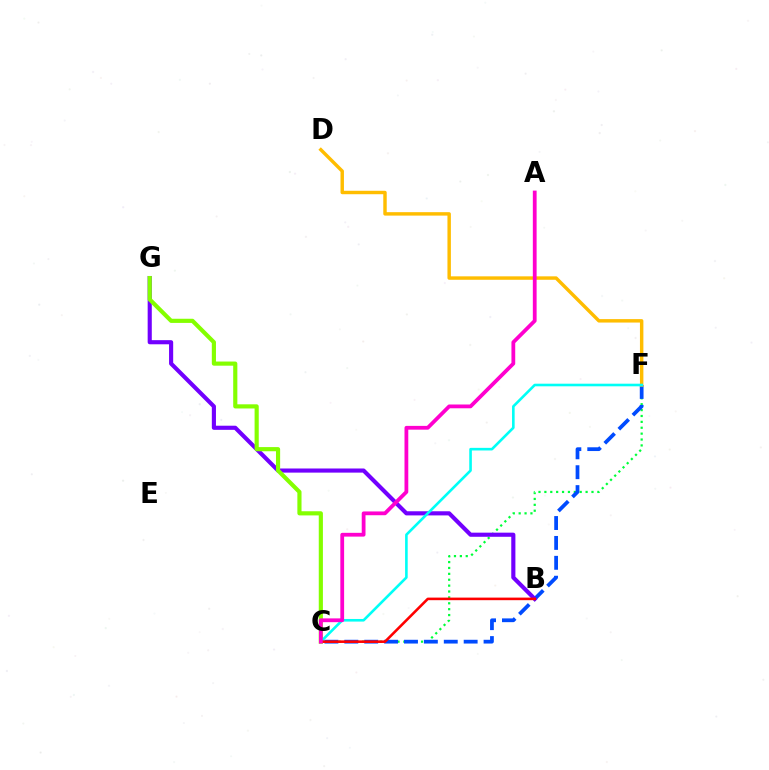{('C', 'F'): [{'color': '#00ff39', 'line_style': 'dotted', 'thickness': 1.6}, {'color': '#004bff', 'line_style': 'dashed', 'thickness': 2.7}, {'color': '#00fff6', 'line_style': 'solid', 'thickness': 1.88}], ('B', 'G'): [{'color': '#7200ff', 'line_style': 'solid', 'thickness': 2.97}], ('C', 'G'): [{'color': '#84ff00', 'line_style': 'solid', 'thickness': 2.99}], ('D', 'F'): [{'color': '#ffbd00', 'line_style': 'solid', 'thickness': 2.48}], ('B', 'C'): [{'color': '#ff0000', 'line_style': 'solid', 'thickness': 1.86}], ('A', 'C'): [{'color': '#ff00cf', 'line_style': 'solid', 'thickness': 2.72}]}